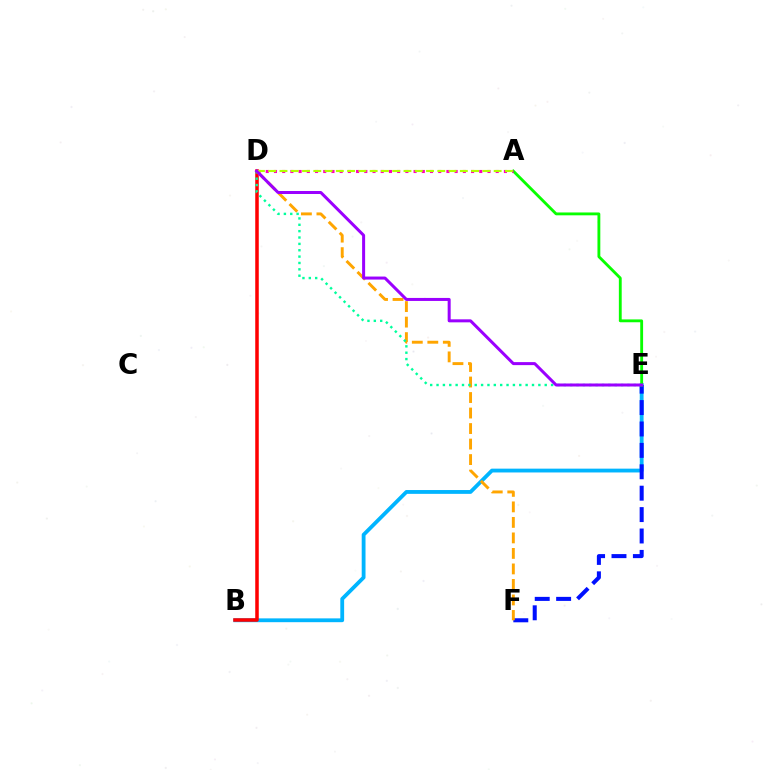{('B', 'E'): [{'color': '#00b5ff', 'line_style': 'solid', 'thickness': 2.74}], ('E', 'F'): [{'color': '#0010ff', 'line_style': 'dashed', 'thickness': 2.91}], ('B', 'D'): [{'color': '#ff0000', 'line_style': 'solid', 'thickness': 2.53}], ('A', 'E'): [{'color': '#08ff00', 'line_style': 'solid', 'thickness': 2.05}], ('D', 'F'): [{'color': '#ffa500', 'line_style': 'dashed', 'thickness': 2.11}], ('A', 'D'): [{'color': '#ff00bd', 'line_style': 'dotted', 'thickness': 2.23}, {'color': '#b3ff00', 'line_style': 'dashed', 'thickness': 1.53}], ('D', 'E'): [{'color': '#00ff9d', 'line_style': 'dotted', 'thickness': 1.73}, {'color': '#9b00ff', 'line_style': 'solid', 'thickness': 2.17}]}